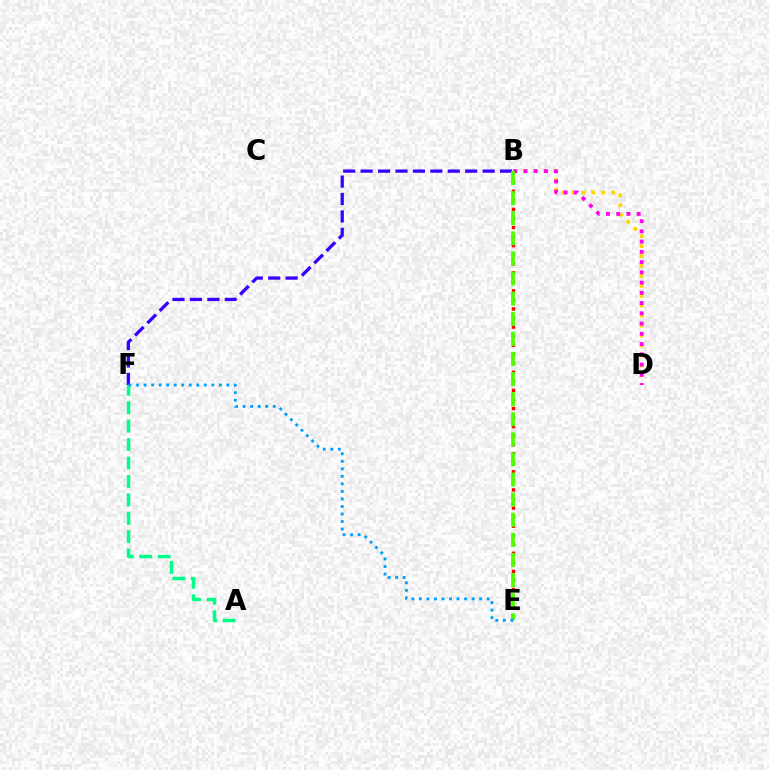{('B', 'D'): [{'color': '#ffd500', 'line_style': 'dotted', 'thickness': 2.7}, {'color': '#ff00ed', 'line_style': 'dotted', 'thickness': 2.78}], ('A', 'F'): [{'color': '#00ff86', 'line_style': 'dashed', 'thickness': 2.5}], ('B', 'F'): [{'color': '#3700ff', 'line_style': 'dashed', 'thickness': 2.37}], ('B', 'E'): [{'color': '#ff0000', 'line_style': 'dotted', 'thickness': 2.46}, {'color': '#4fff00', 'line_style': 'dashed', 'thickness': 2.73}], ('E', 'F'): [{'color': '#009eff', 'line_style': 'dotted', 'thickness': 2.05}]}